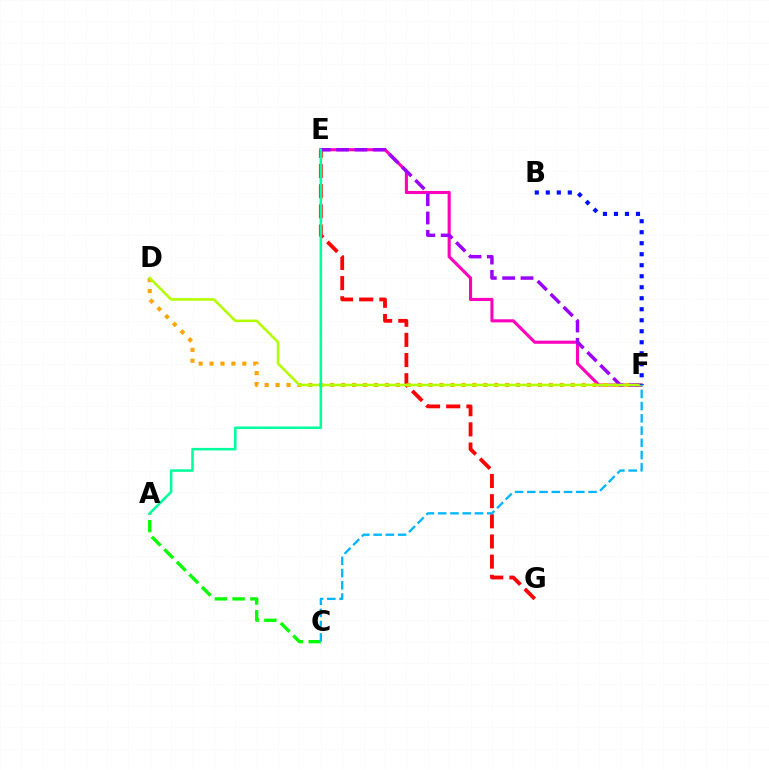{('E', 'F'): [{'color': '#ff00bd', 'line_style': 'solid', 'thickness': 2.23}, {'color': '#9b00ff', 'line_style': 'dashed', 'thickness': 2.49}], ('E', 'G'): [{'color': '#ff0000', 'line_style': 'dashed', 'thickness': 2.74}], ('A', 'C'): [{'color': '#08ff00', 'line_style': 'dashed', 'thickness': 2.41}], ('D', 'F'): [{'color': '#ffa500', 'line_style': 'dotted', 'thickness': 2.97}, {'color': '#b3ff00', 'line_style': 'solid', 'thickness': 1.86}], ('A', 'E'): [{'color': '#00ff9d', 'line_style': 'solid', 'thickness': 1.84}], ('B', 'F'): [{'color': '#0010ff', 'line_style': 'dotted', 'thickness': 2.99}], ('C', 'F'): [{'color': '#00b5ff', 'line_style': 'dashed', 'thickness': 1.66}]}